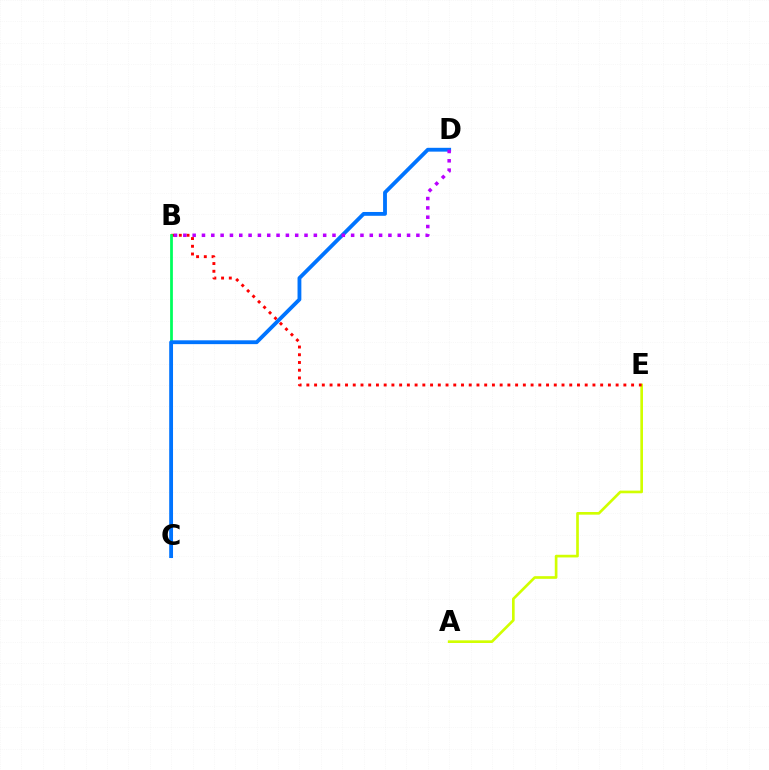{('A', 'E'): [{'color': '#d1ff00', 'line_style': 'solid', 'thickness': 1.92}], ('B', 'E'): [{'color': '#ff0000', 'line_style': 'dotted', 'thickness': 2.1}], ('B', 'C'): [{'color': '#00ff5c', 'line_style': 'solid', 'thickness': 1.99}], ('C', 'D'): [{'color': '#0074ff', 'line_style': 'solid', 'thickness': 2.75}], ('B', 'D'): [{'color': '#b900ff', 'line_style': 'dotted', 'thickness': 2.53}]}